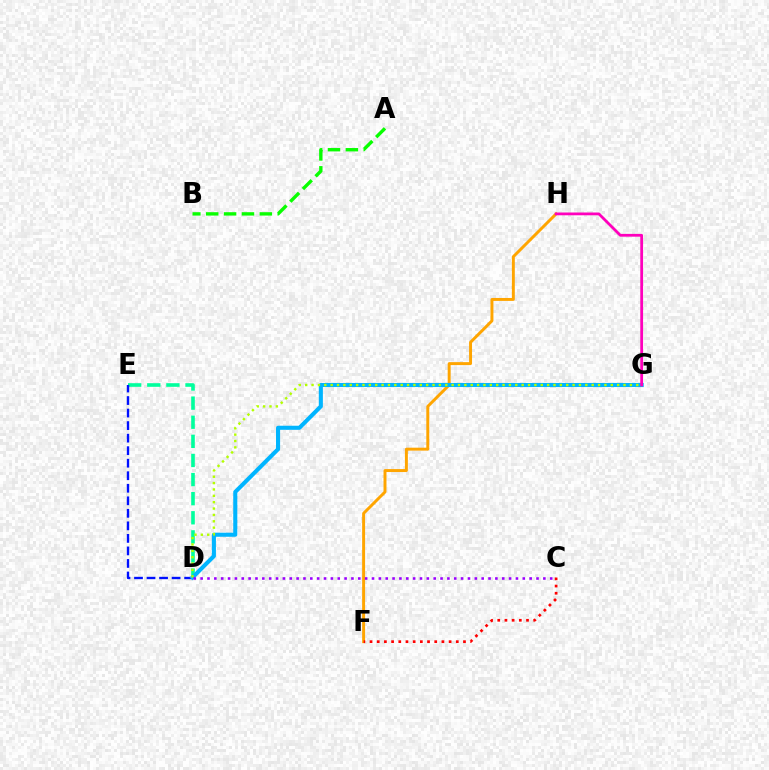{('F', 'H'): [{'color': '#ffa500', 'line_style': 'solid', 'thickness': 2.12}], ('A', 'B'): [{'color': '#08ff00', 'line_style': 'dashed', 'thickness': 2.43}], ('D', 'E'): [{'color': '#00ff9d', 'line_style': 'dashed', 'thickness': 2.6}, {'color': '#0010ff', 'line_style': 'dashed', 'thickness': 1.7}], ('D', 'G'): [{'color': '#00b5ff', 'line_style': 'solid', 'thickness': 2.94}, {'color': '#b3ff00', 'line_style': 'dotted', 'thickness': 1.73}], ('G', 'H'): [{'color': '#ff00bd', 'line_style': 'solid', 'thickness': 2.0}], ('C', 'F'): [{'color': '#ff0000', 'line_style': 'dotted', 'thickness': 1.95}], ('C', 'D'): [{'color': '#9b00ff', 'line_style': 'dotted', 'thickness': 1.86}]}